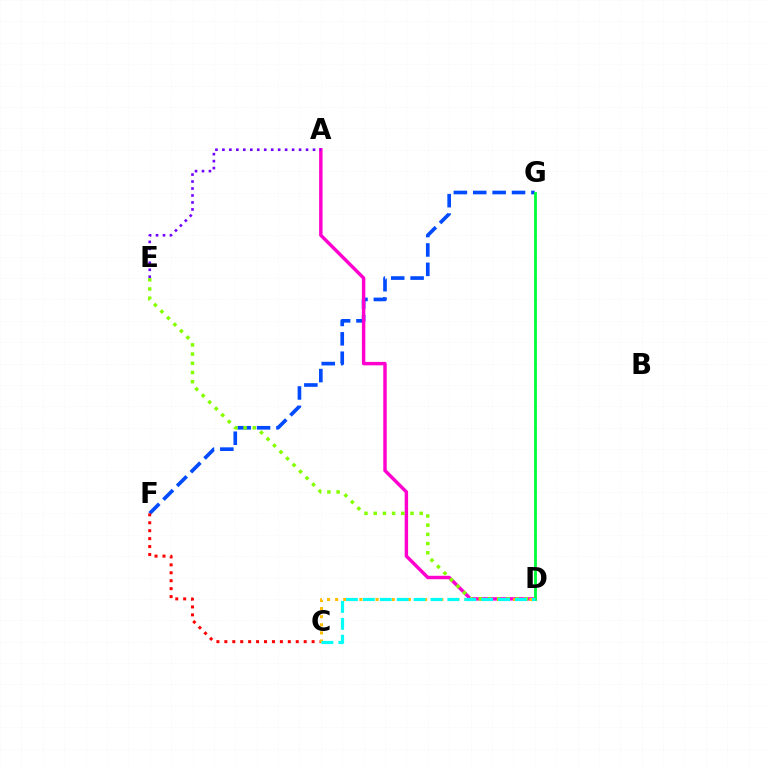{('F', 'G'): [{'color': '#004bff', 'line_style': 'dashed', 'thickness': 2.63}], ('A', 'D'): [{'color': '#ff00cf', 'line_style': 'solid', 'thickness': 2.47}], ('A', 'E'): [{'color': '#7200ff', 'line_style': 'dotted', 'thickness': 1.89}], ('C', 'F'): [{'color': '#ff0000', 'line_style': 'dotted', 'thickness': 2.16}], ('D', 'G'): [{'color': '#00ff39', 'line_style': 'solid', 'thickness': 2.02}], ('C', 'D'): [{'color': '#ffbd00', 'line_style': 'dotted', 'thickness': 2.2}, {'color': '#00fff6', 'line_style': 'dashed', 'thickness': 2.3}], ('D', 'E'): [{'color': '#84ff00', 'line_style': 'dotted', 'thickness': 2.5}]}